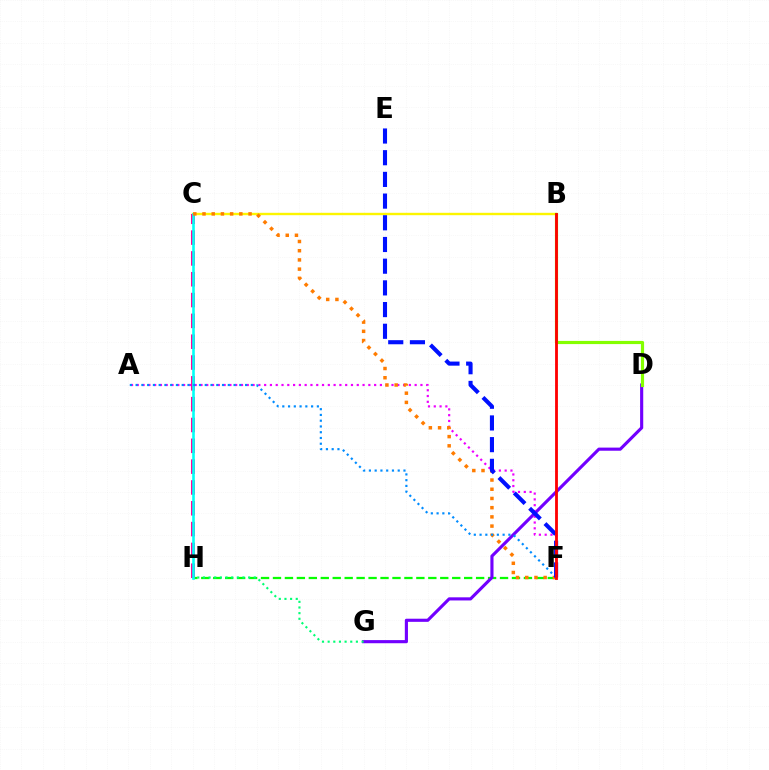{('F', 'H'): [{'color': '#08ff00', 'line_style': 'dashed', 'thickness': 1.62}], ('D', 'G'): [{'color': '#7200ff', 'line_style': 'solid', 'thickness': 2.25}], ('B', 'C'): [{'color': '#fcf500', 'line_style': 'solid', 'thickness': 1.72}], ('A', 'F'): [{'color': '#ee00ff', 'line_style': 'dotted', 'thickness': 1.57}, {'color': '#008cff', 'line_style': 'dotted', 'thickness': 1.57}], ('C', 'H'): [{'color': '#ff0094', 'line_style': 'dashed', 'thickness': 2.83}, {'color': '#00fff6', 'line_style': 'solid', 'thickness': 1.88}], ('G', 'H'): [{'color': '#00ff74', 'line_style': 'dotted', 'thickness': 1.53}], ('C', 'F'): [{'color': '#ff7c00', 'line_style': 'dotted', 'thickness': 2.5}], ('B', 'D'): [{'color': '#84ff00', 'line_style': 'solid', 'thickness': 2.28}], ('E', 'F'): [{'color': '#0010ff', 'line_style': 'dashed', 'thickness': 2.95}], ('B', 'F'): [{'color': '#ff0000', 'line_style': 'solid', 'thickness': 2.03}]}